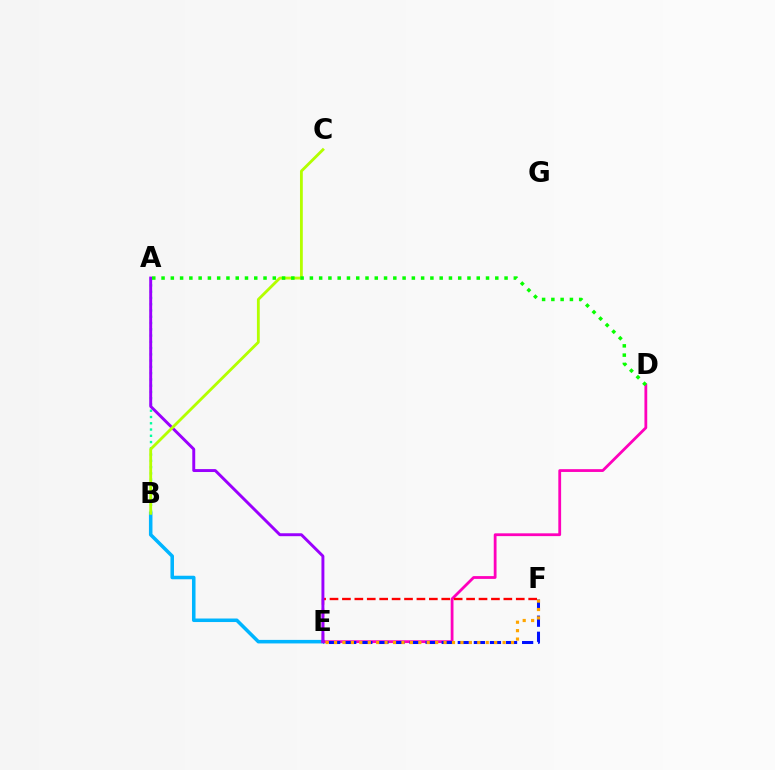{('B', 'E'): [{'color': '#00b5ff', 'line_style': 'solid', 'thickness': 2.54}], ('D', 'E'): [{'color': '#ff00bd', 'line_style': 'solid', 'thickness': 2.01}], ('E', 'F'): [{'color': '#0010ff', 'line_style': 'dashed', 'thickness': 2.18}, {'color': '#ff0000', 'line_style': 'dashed', 'thickness': 1.69}, {'color': '#ffa500', 'line_style': 'dotted', 'thickness': 2.29}], ('A', 'B'): [{'color': '#00ff9d', 'line_style': 'dotted', 'thickness': 1.7}], ('A', 'E'): [{'color': '#9b00ff', 'line_style': 'solid', 'thickness': 2.11}], ('B', 'C'): [{'color': '#b3ff00', 'line_style': 'solid', 'thickness': 2.03}], ('A', 'D'): [{'color': '#08ff00', 'line_style': 'dotted', 'thickness': 2.52}]}